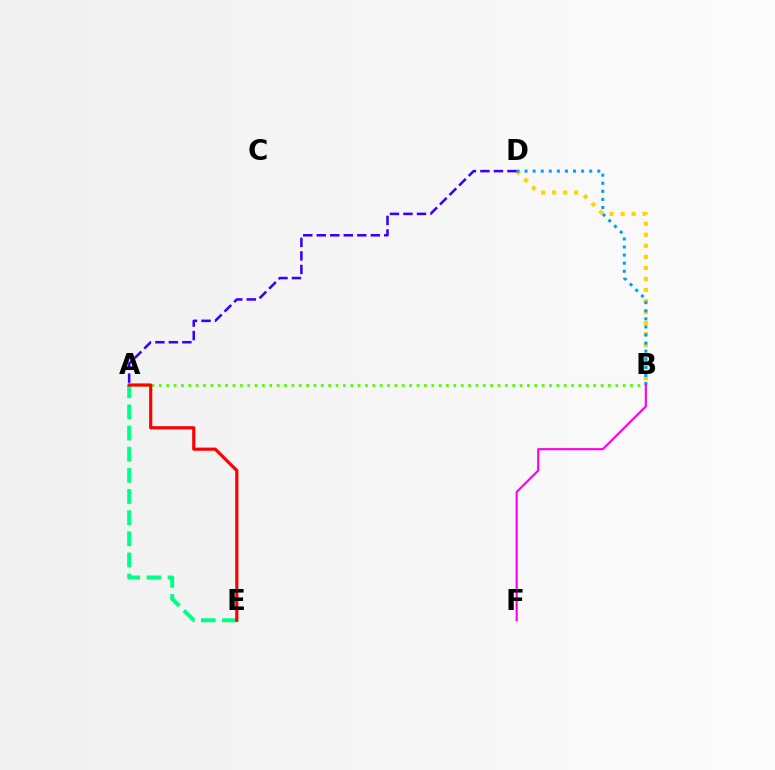{('B', 'D'): [{'color': '#ffd500', 'line_style': 'dotted', 'thickness': 3.0}, {'color': '#009eff', 'line_style': 'dotted', 'thickness': 2.2}], ('A', 'B'): [{'color': '#4fff00', 'line_style': 'dotted', 'thickness': 2.0}], ('A', 'E'): [{'color': '#00ff86', 'line_style': 'dashed', 'thickness': 2.87}, {'color': '#ff0000', 'line_style': 'solid', 'thickness': 2.28}], ('B', 'F'): [{'color': '#ff00ed', 'line_style': 'solid', 'thickness': 1.54}], ('A', 'D'): [{'color': '#3700ff', 'line_style': 'dashed', 'thickness': 1.84}]}